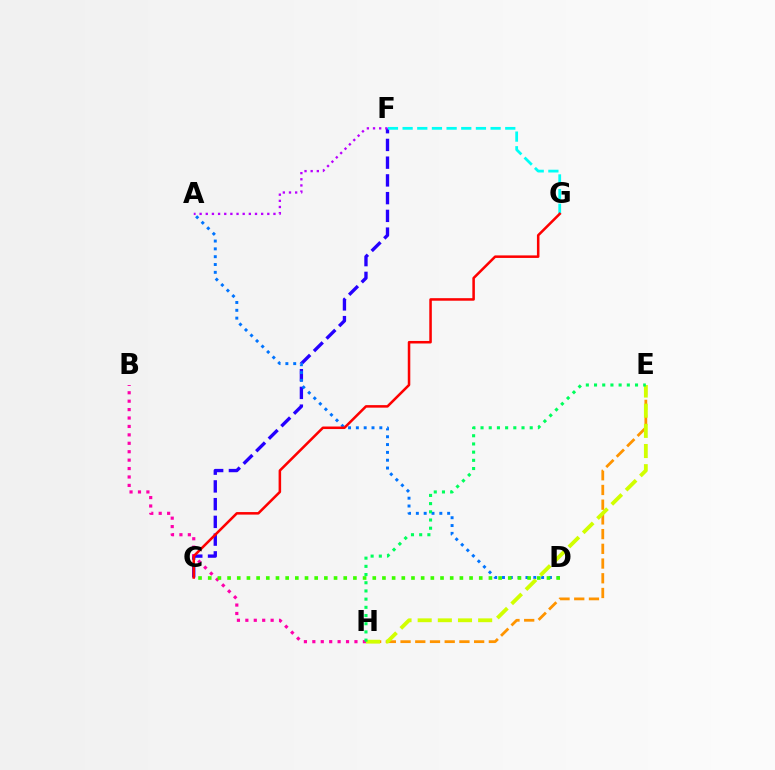{('C', 'F'): [{'color': '#2500ff', 'line_style': 'dashed', 'thickness': 2.41}], ('A', 'D'): [{'color': '#0074ff', 'line_style': 'dotted', 'thickness': 2.13}], ('B', 'H'): [{'color': '#ff00ac', 'line_style': 'dotted', 'thickness': 2.29}], ('E', 'H'): [{'color': '#ff9400', 'line_style': 'dashed', 'thickness': 2.0}, {'color': '#d1ff00', 'line_style': 'dashed', 'thickness': 2.74}, {'color': '#00ff5c', 'line_style': 'dotted', 'thickness': 2.23}], ('A', 'F'): [{'color': '#b900ff', 'line_style': 'dotted', 'thickness': 1.67}], ('C', 'D'): [{'color': '#3dff00', 'line_style': 'dotted', 'thickness': 2.63}], ('F', 'G'): [{'color': '#00fff6', 'line_style': 'dashed', 'thickness': 1.99}], ('C', 'G'): [{'color': '#ff0000', 'line_style': 'solid', 'thickness': 1.82}]}